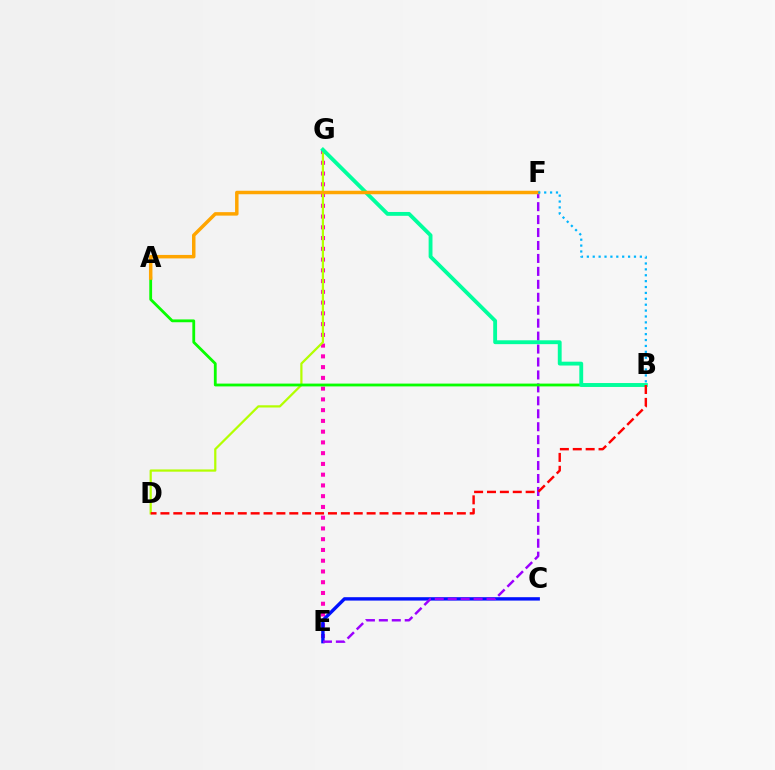{('E', 'G'): [{'color': '#ff00bd', 'line_style': 'dotted', 'thickness': 2.92}], ('C', 'E'): [{'color': '#0010ff', 'line_style': 'solid', 'thickness': 2.43}], ('D', 'G'): [{'color': '#b3ff00', 'line_style': 'solid', 'thickness': 1.61}], ('E', 'F'): [{'color': '#9b00ff', 'line_style': 'dashed', 'thickness': 1.76}], ('A', 'B'): [{'color': '#08ff00', 'line_style': 'solid', 'thickness': 2.03}], ('B', 'G'): [{'color': '#00ff9d', 'line_style': 'solid', 'thickness': 2.77}], ('A', 'F'): [{'color': '#ffa500', 'line_style': 'solid', 'thickness': 2.5}], ('B', 'F'): [{'color': '#00b5ff', 'line_style': 'dotted', 'thickness': 1.6}], ('B', 'D'): [{'color': '#ff0000', 'line_style': 'dashed', 'thickness': 1.75}]}